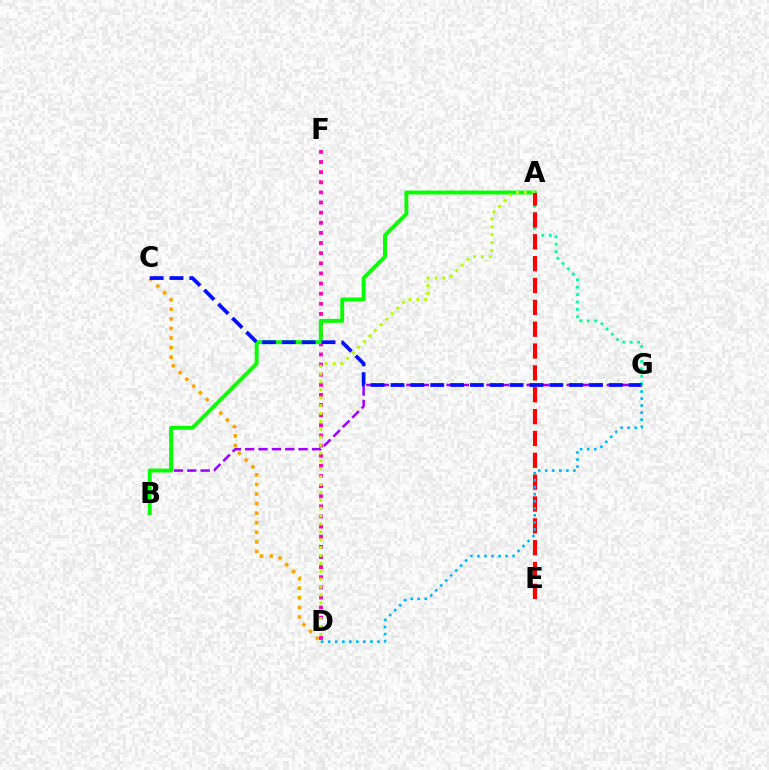{('B', 'G'): [{'color': '#9b00ff', 'line_style': 'dashed', 'thickness': 1.81}], ('C', 'D'): [{'color': '#ffa500', 'line_style': 'dotted', 'thickness': 2.6}], ('D', 'F'): [{'color': '#ff00bd', 'line_style': 'dotted', 'thickness': 2.75}], ('A', 'B'): [{'color': '#08ff00', 'line_style': 'solid', 'thickness': 2.82}], ('A', 'G'): [{'color': '#00ff9d', 'line_style': 'dotted', 'thickness': 2.01}], ('C', 'G'): [{'color': '#0010ff', 'line_style': 'dashed', 'thickness': 2.7}], ('A', 'D'): [{'color': '#b3ff00', 'line_style': 'dotted', 'thickness': 2.14}], ('A', 'E'): [{'color': '#ff0000', 'line_style': 'dashed', 'thickness': 2.97}], ('D', 'G'): [{'color': '#00b5ff', 'line_style': 'dotted', 'thickness': 1.91}]}